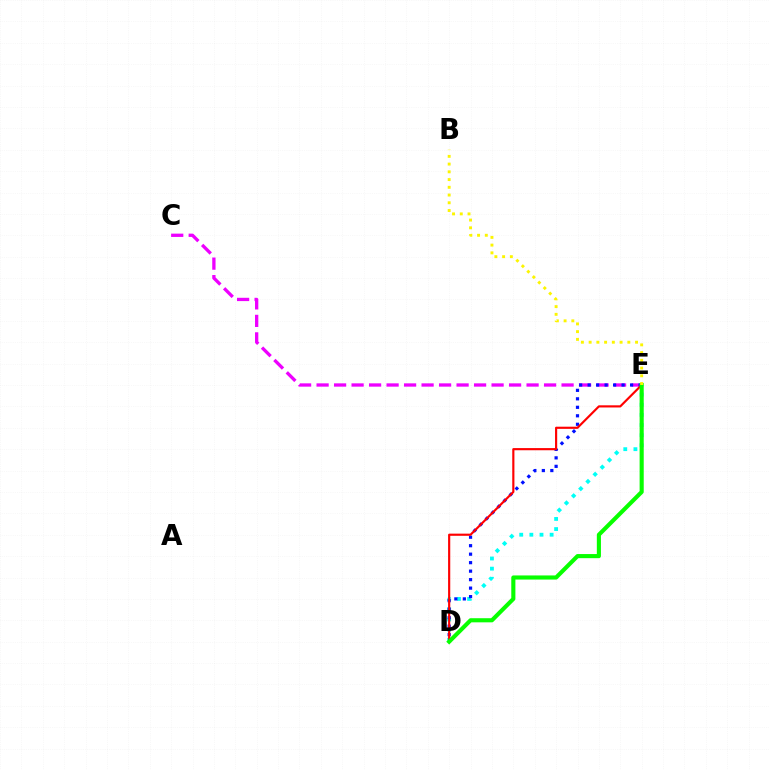{('D', 'E'): [{'color': '#00fff6', 'line_style': 'dotted', 'thickness': 2.75}, {'color': '#0010ff', 'line_style': 'dotted', 'thickness': 2.31}, {'color': '#ff0000', 'line_style': 'solid', 'thickness': 1.56}, {'color': '#08ff00', 'line_style': 'solid', 'thickness': 2.96}], ('C', 'E'): [{'color': '#ee00ff', 'line_style': 'dashed', 'thickness': 2.38}], ('B', 'E'): [{'color': '#fcf500', 'line_style': 'dotted', 'thickness': 2.1}]}